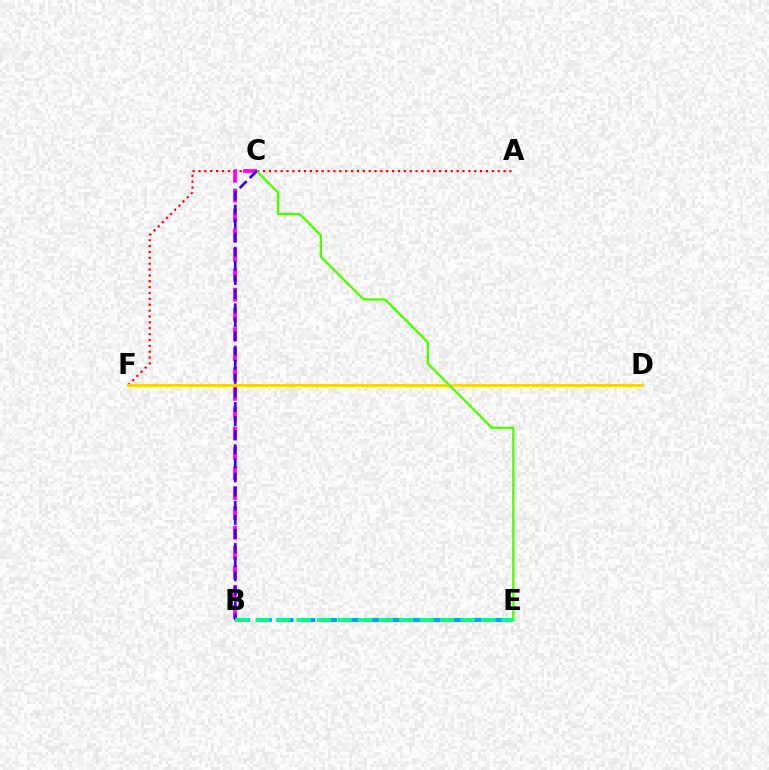{('A', 'F'): [{'color': '#ff0000', 'line_style': 'dotted', 'thickness': 1.59}], ('D', 'F'): [{'color': '#ffd500', 'line_style': 'solid', 'thickness': 2.08}], ('C', 'E'): [{'color': '#4fff00', 'line_style': 'solid', 'thickness': 1.69}], ('B', 'E'): [{'color': '#009eff', 'line_style': 'dashed', 'thickness': 2.95}, {'color': '#00ff86', 'line_style': 'dashed', 'thickness': 2.79}], ('B', 'C'): [{'color': '#ff00ed', 'line_style': 'dashed', 'thickness': 2.69}, {'color': '#3700ff', 'line_style': 'dashed', 'thickness': 1.92}]}